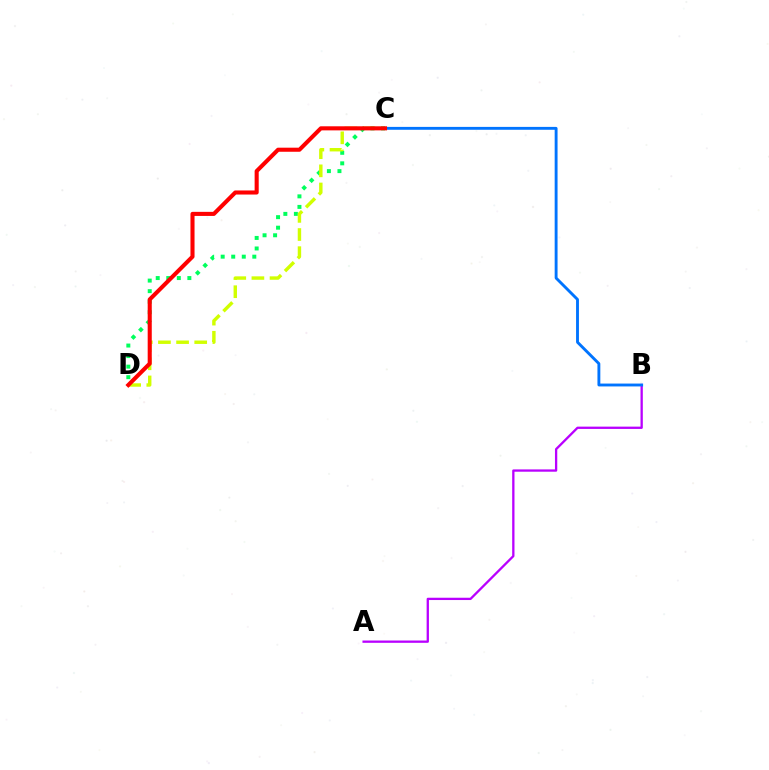{('C', 'D'): [{'color': '#00ff5c', 'line_style': 'dotted', 'thickness': 2.86}, {'color': '#d1ff00', 'line_style': 'dashed', 'thickness': 2.46}, {'color': '#ff0000', 'line_style': 'solid', 'thickness': 2.94}], ('A', 'B'): [{'color': '#b900ff', 'line_style': 'solid', 'thickness': 1.66}], ('B', 'C'): [{'color': '#0074ff', 'line_style': 'solid', 'thickness': 2.07}]}